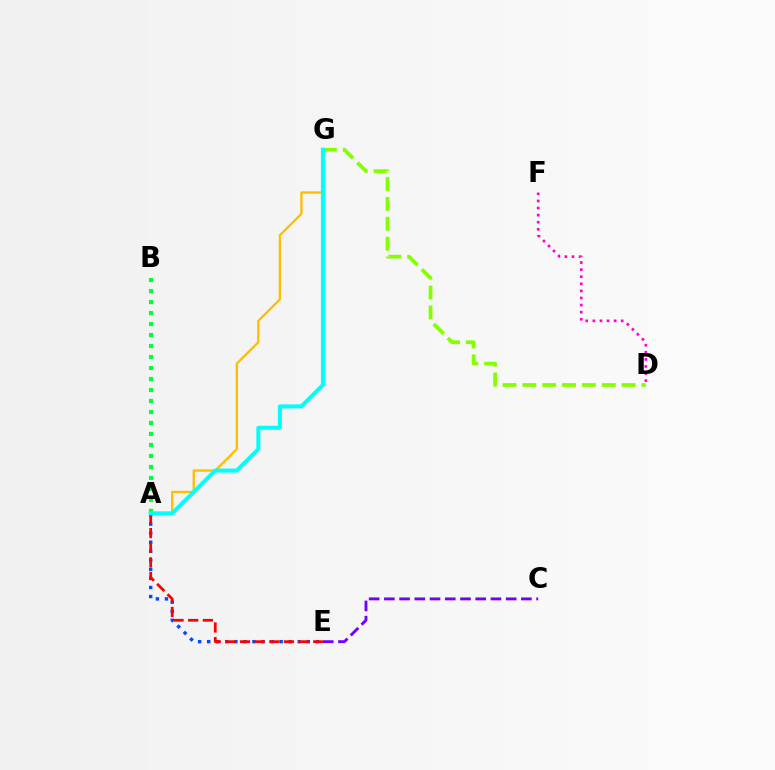{('D', 'F'): [{'color': '#ff00cf', 'line_style': 'dotted', 'thickness': 1.93}], ('A', 'E'): [{'color': '#004bff', 'line_style': 'dotted', 'thickness': 2.46}, {'color': '#ff0000', 'line_style': 'dashed', 'thickness': 1.99}], ('A', 'B'): [{'color': '#00ff39', 'line_style': 'dotted', 'thickness': 2.99}], ('A', 'G'): [{'color': '#ffbd00', 'line_style': 'solid', 'thickness': 1.65}, {'color': '#00fff6', 'line_style': 'solid', 'thickness': 2.89}], ('D', 'G'): [{'color': '#84ff00', 'line_style': 'dashed', 'thickness': 2.7}], ('C', 'E'): [{'color': '#7200ff', 'line_style': 'dashed', 'thickness': 2.07}]}